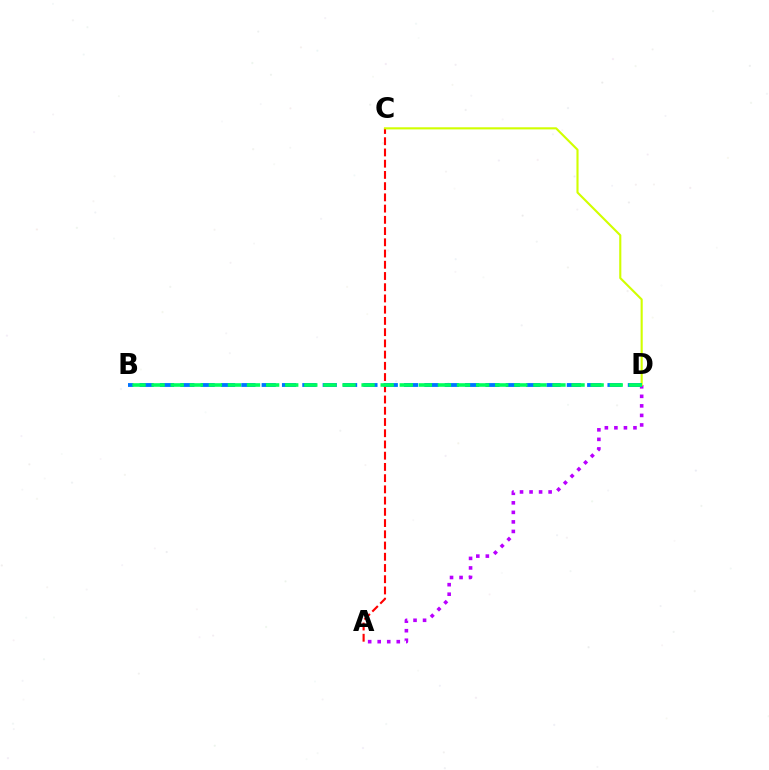{('A', 'D'): [{'color': '#b900ff', 'line_style': 'dotted', 'thickness': 2.59}], ('A', 'C'): [{'color': '#ff0000', 'line_style': 'dashed', 'thickness': 1.53}], ('C', 'D'): [{'color': '#d1ff00', 'line_style': 'solid', 'thickness': 1.53}], ('B', 'D'): [{'color': '#0074ff', 'line_style': 'dashed', 'thickness': 2.76}, {'color': '#00ff5c', 'line_style': 'dashed', 'thickness': 2.59}]}